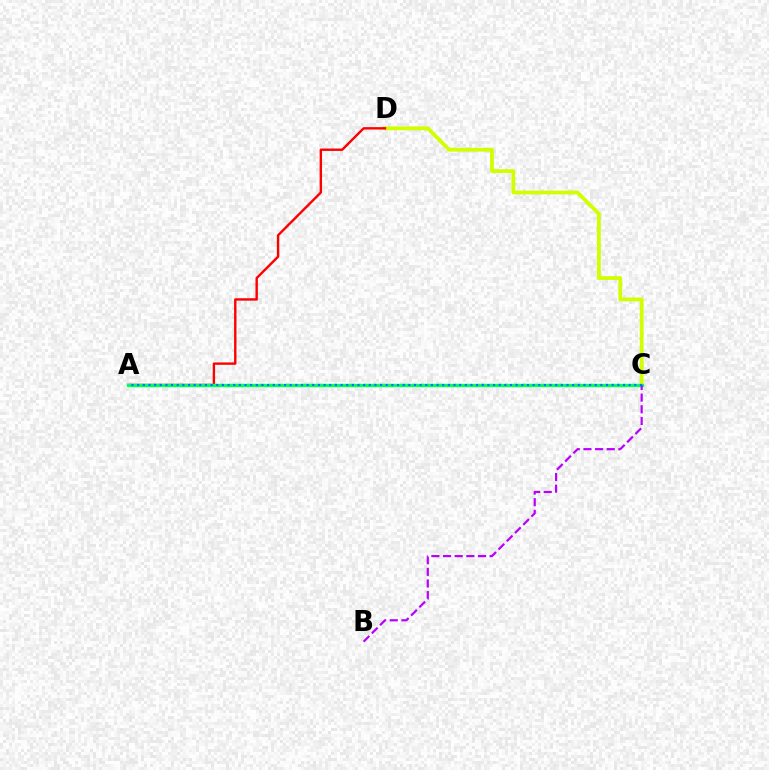{('C', 'D'): [{'color': '#d1ff00', 'line_style': 'solid', 'thickness': 2.73}], ('A', 'D'): [{'color': '#ff0000', 'line_style': 'solid', 'thickness': 1.72}], ('A', 'C'): [{'color': '#00ff5c', 'line_style': 'solid', 'thickness': 2.42}, {'color': '#0074ff', 'line_style': 'dotted', 'thickness': 1.53}], ('B', 'C'): [{'color': '#b900ff', 'line_style': 'dashed', 'thickness': 1.58}]}